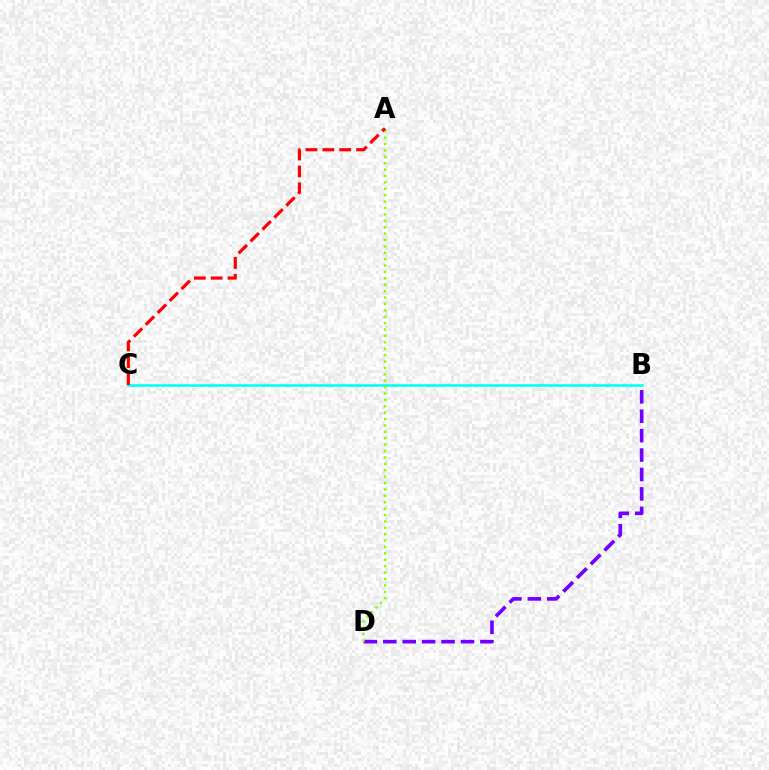{('B', 'D'): [{'color': '#7200ff', 'line_style': 'dashed', 'thickness': 2.64}], ('B', 'C'): [{'color': '#00fff6', 'line_style': 'solid', 'thickness': 1.86}], ('A', 'D'): [{'color': '#84ff00', 'line_style': 'dotted', 'thickness': 1.74}], ('A', 'C'): [{'color': '#ff0000', 'line_style': 'dashed', 'thickness': 2.29}]}